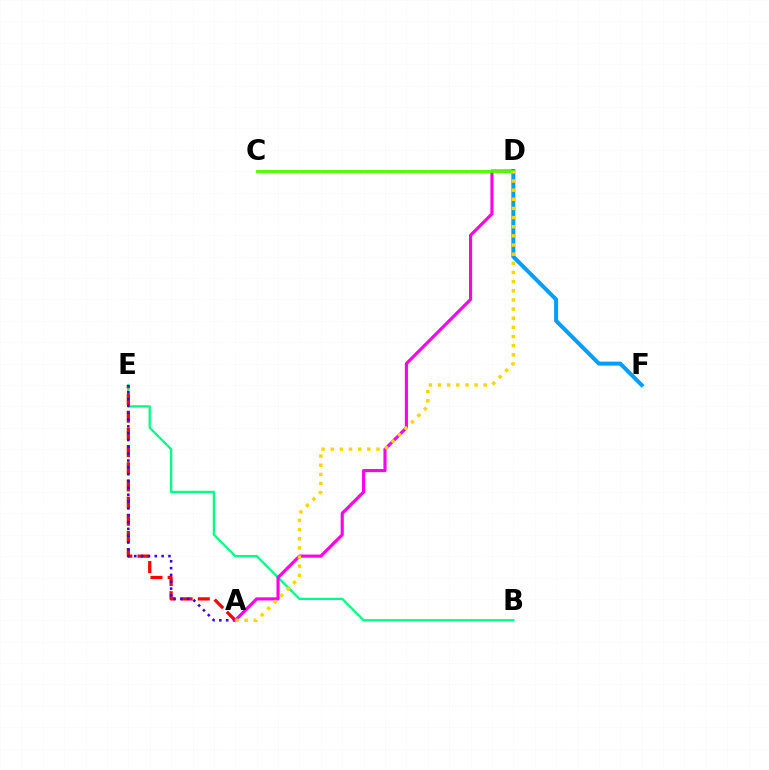{('B', 'E'): [{'color': '#00ff86', 'line_style': 'solid', 'thickness': 1.66}], ('D', 'F'): [{'color': '#009eff', 'line_style': 'solid', 'thickness': 2.88}], ('A', 'E'): [{'color': '#ff0000', 'line_style': 'dashed', 'thickness': 2.33}, {'color': '#3700ff', 'line_style': 'dotted', 'thickness': 1.86}], ('A', 'D'): [{'color': '#ff00ed', 'line_style': 'solid', 'thickness': 2.25}, {'color': '#ffd500', 'line_style': 'dotted', 'thickness': 2.49}], ('C', 'D'): [{'color': '#4fff00', 'line_style': 'solid', 'thickness': 2.08}]}